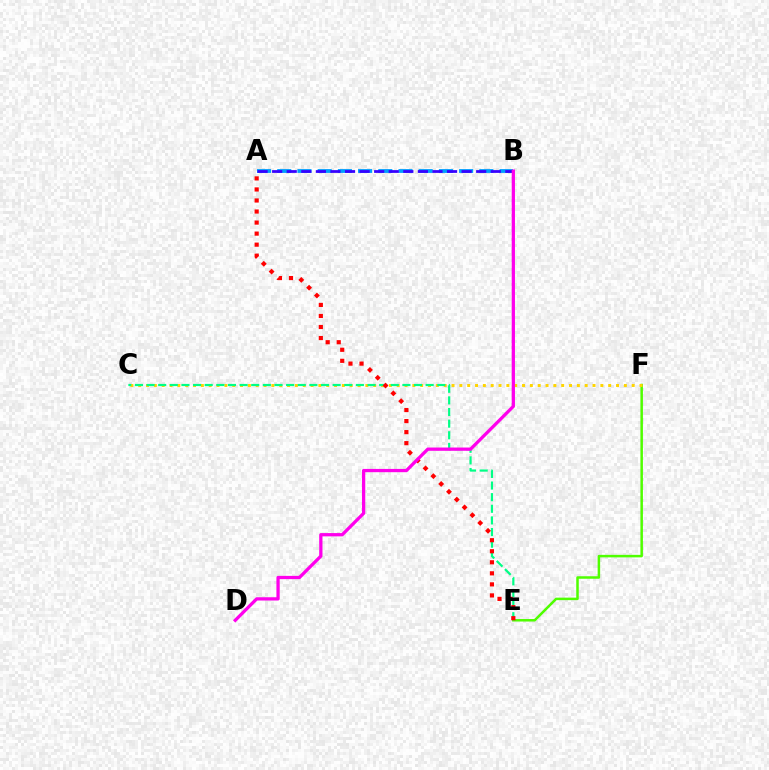{('A', 'B'): [{'color': '#009eff', 'line_style': 'dashed', 'thickness': 2.75}, {'color': '#3700ff', 'line_style': 'dashed', 'thickness': 1.98}], ('E', 'F'): [{'color': '#4fff00', 'line_style': 'solid', 'thickness': 1.81}], ('C', 'F'): [{'color': '#ffd500', 'line_style': 'dotted', 'thickness': 2.13}], ('C', 'E'): [{'color': '#00ff86', 'line_style': 'dashed', 'thickness': 1.58}], ('A', 'E'): [{'color': '#ff0000', 'line_style': 'dotted', 'thickness': 3.0}], ('B', 'D'): [{'color': '#ff00ed', 'line_style': 'solid', 'thickness': 2.35}]}